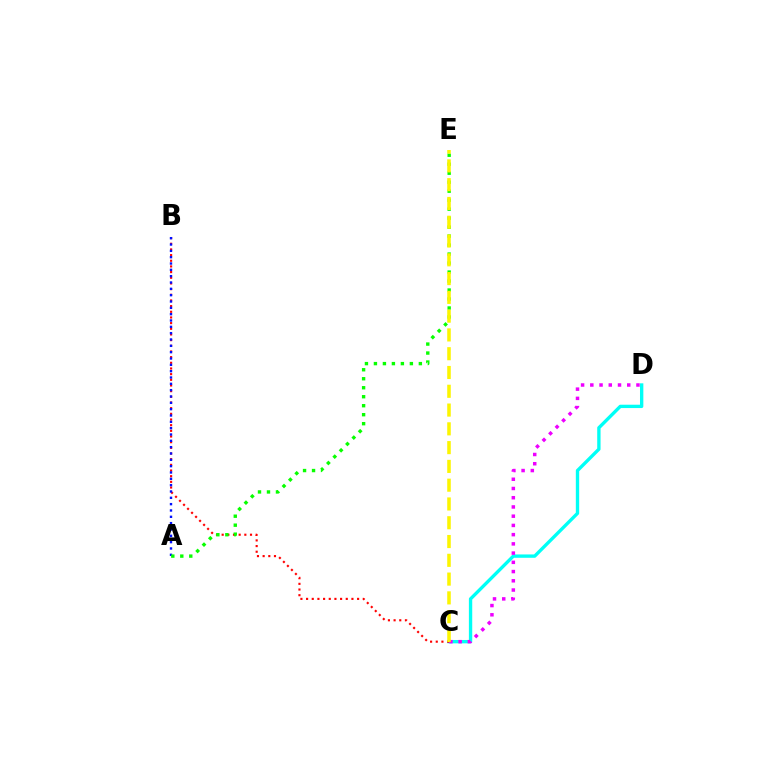{('C', 'D'): [{'color': '#00fff6', 'line_style': 'solid', 'thickness': 2.41}, {'color': '#ee00ff', 'line_style': 'dotted', 'thickness': 2.51}], ('B', 'C'): [{'color': '#ff0000', 'line_style': 'dotted', 'thickness': 1.54}], ('A', 'B'): [{'color': '#0010ff', 'line_style': 'dotted', 'thickness': 1.72}], ('A', 'E'): [{'color': '#08ff00', 'line_style': 'dotted', 'thickness': 2.44}], ('C', 'E'): [{'color': '#fcf500', 'line_style': 'dashed', 'thickness': 2.55}]}